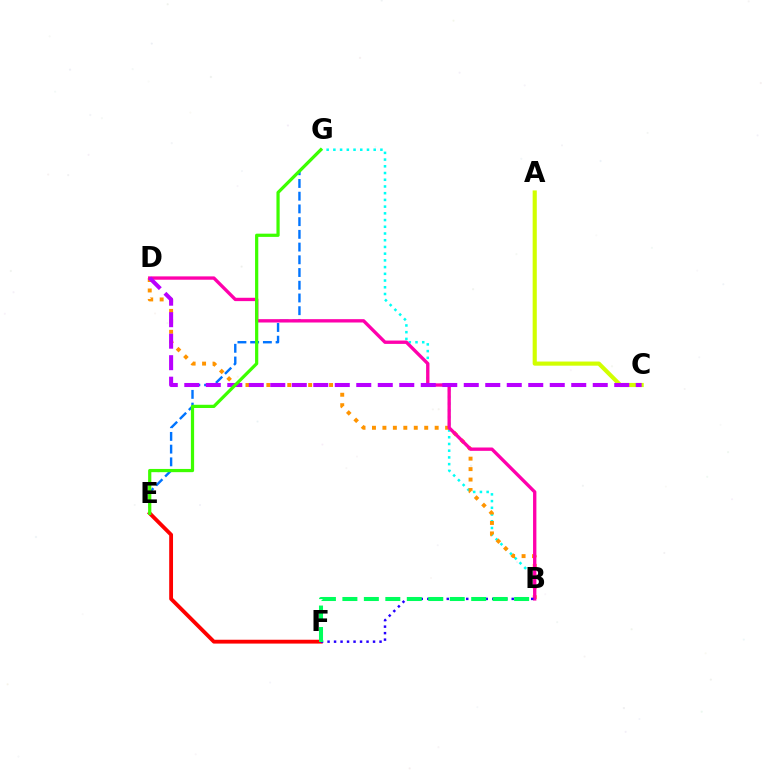{('E', 'F'): [{'color': '#ff0000', 'line_style': 'solid', 'thickness': 2.76}], ('A', 'C'): [{'color': '#d1ff00', 'line_style': 'solid', 'thickness': 2.98}], ('B', 'G'): [{'color': '#00fff6', 'line_style': 'dotted', 'thickness': 1.83}], ('E', 'G'): [{'color': '#0074ff', 'line_style': 'dashed', 'thickness': 1.73}, {'color': '#3dff00', 'line_style': 'solid', 'thickness': 2.32}], ('B', 'D'): [{'color': '#ff9400', 'line_style': 'dotted', 'thickness': 2.84}, {'color': '#ff00ac', 'line_style': 'solid', 'thickness': 2.41}], ('C', 'D'): [{'color': '#b900ff', 'line_style': 'dashed', 'thickness': 2.92}], ('B', 'F'): [{'color': '#2500ff', 'line_style': 'dotted', 'thickness': 1.77}, {'color': '#00ff5c', 'line_style': 'dashed', 'thickness': 2.92}]}